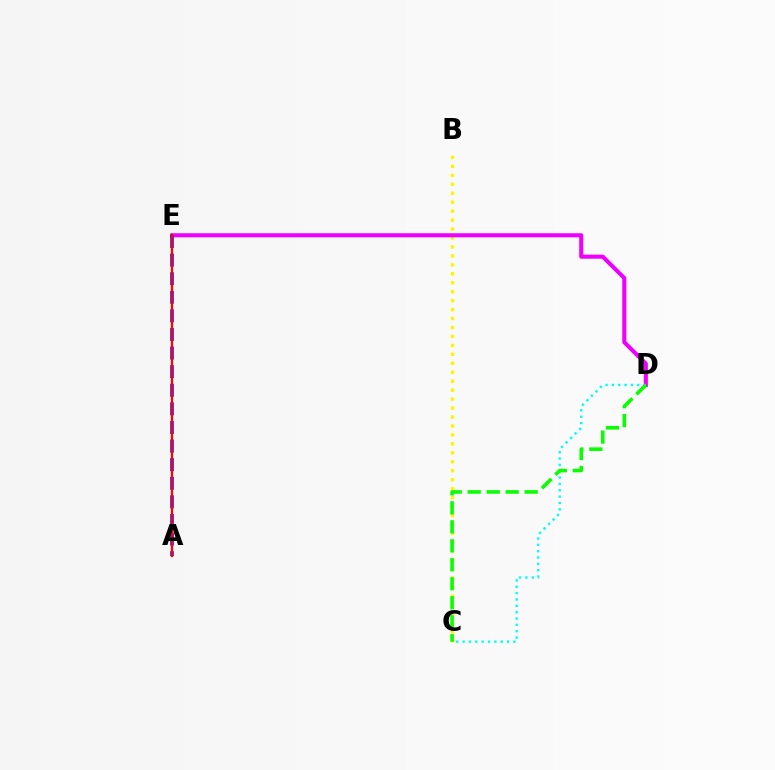{('B', 'C'): [{'color': '#fcf500', 'line_style': 'dotted', 'thickness': 2.43}], ('D', 'E'): [{'color': '#ee00ff', 'line_style': 'solid', 'thickness': 2.93}], ('C', 'D'): [{'color': '#00fff6', 'line_style': 'dotted', 'thickness': 1.72}, {'color': '#08ff00', 'line_style': 'dashed', 'thickness': 2.58}], ('A', 'E'): [{'color': '#0010ff', 'line_style': 'dashed', 'thickness': 2.53}, {'color': '#ff0000', 'line_style': 'solid', 'thickness': 1.64}]}